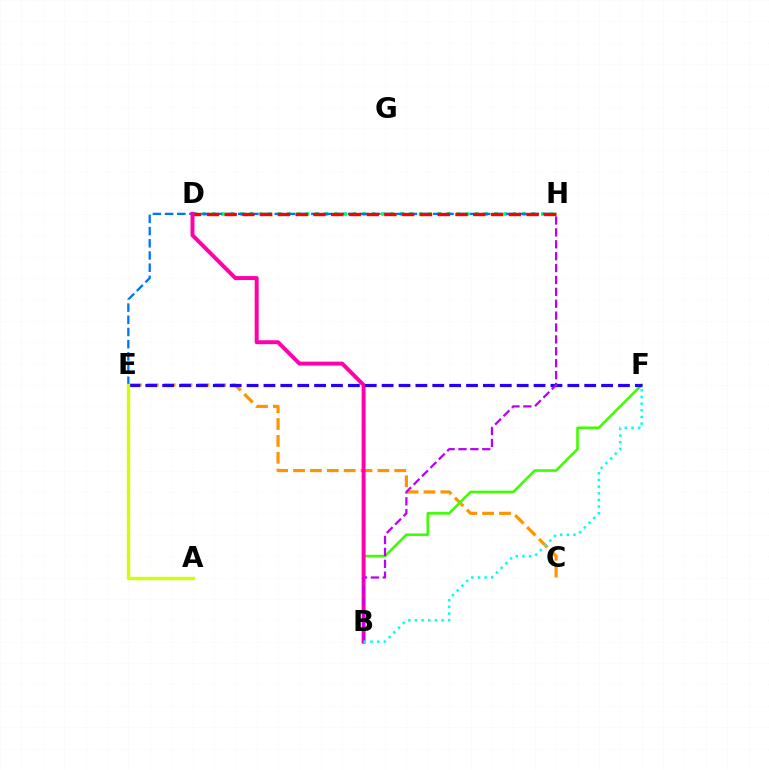{('D', 'H'): [{'color': '#00ff5c', 'line_style': 'dotted', 'thickness': 2.56}, {'color': '#ff0000', 'line_style': 'dashed', 'thickness': 2.41}], ('C', 'E'): [{'color': '#ff9400', 'line_style': 'dashed', 'thickness': 2.29}], ('E', 'H'): [{'color': '#0074ff', 'line_style': 'dashed', 'thickness': 1.66}], ('B', 'F'): [{'color': '#3dff00', 'line_style': 'solid', 'thickness': 1.87}, {'color': '#00fff6', 'line_style': 'dotted', 'thickness': 1.81}], ('B', 'D'): [{'color': '#ff00ac', 'line_style': 'solid', 'thickness': 2.85}], ('E', 'F'): [{'color': '#2500ff', 'line_style': 'dashed', 'thickness': 2.29}], ('B', 'H'): [{'color': '#b900ff', 'line_style': 'dashed', 'thickness': 1.61}], ('A', 'E'): [{'color': '#d1ff00', 'line_style': 'solid', 'thickness': 2.4}]}